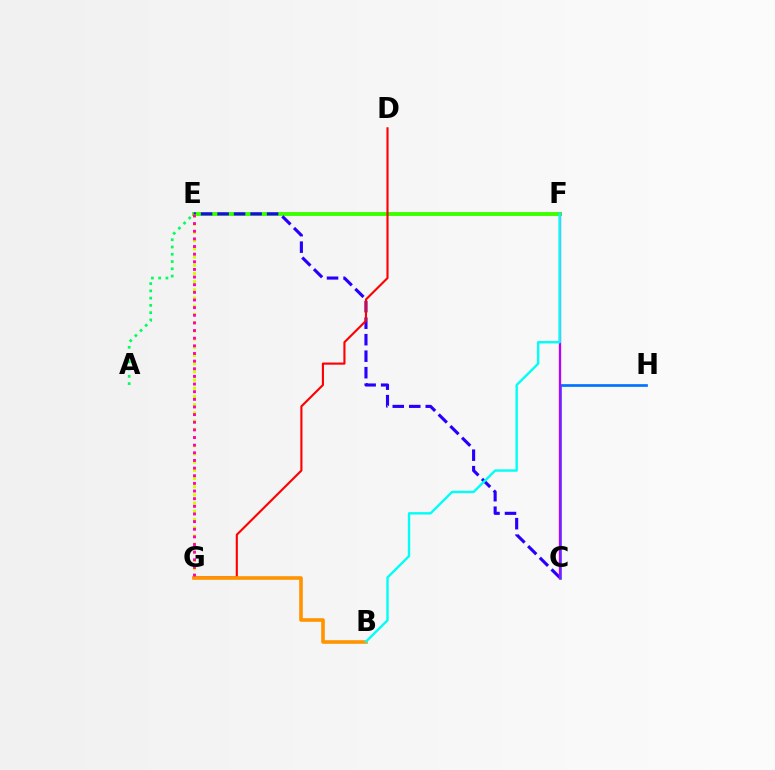{('E', 'F'): [{'color': '#3dff00', 'line_style': 'solid', 'thickness': 2.81}], ('C', 'E'): [{'color': '#2500ff', 'line_style': 'dashed', 'thickness': 2.24}], ('A', 'E'): [{'color': '#00ff5c', 'line_style': 'dotted', 'thickness': 1.97}], ('C', 'H'): [{'color': '#0074ff', 'line_style': 'solid', 'thickness': 1.94}], ('D', 'G'): [{'color': '#ff0000', 'line_style': 'solid', 'thickness': 1.53}], ('E', 'G'): [{'color': '#d1ff00', 'line_style': 'dotted', 'thickness': 2.23}, {'color': '#ff00ac', 'line_style': 'dotted', 'thickness': 2.08}], ('C', 'F'): [{'color': '#b900ff', 'line_style': 'solid', 'thickness': 1.65}], ('B', 'G'): [{'color': '#ff9400', 'line_style': 'solid', 'thickness': 2.6}], ('B', 'F'): [{'color': '#00fff6', 'line_style': 'solid', 'thickness': 1.73}]}